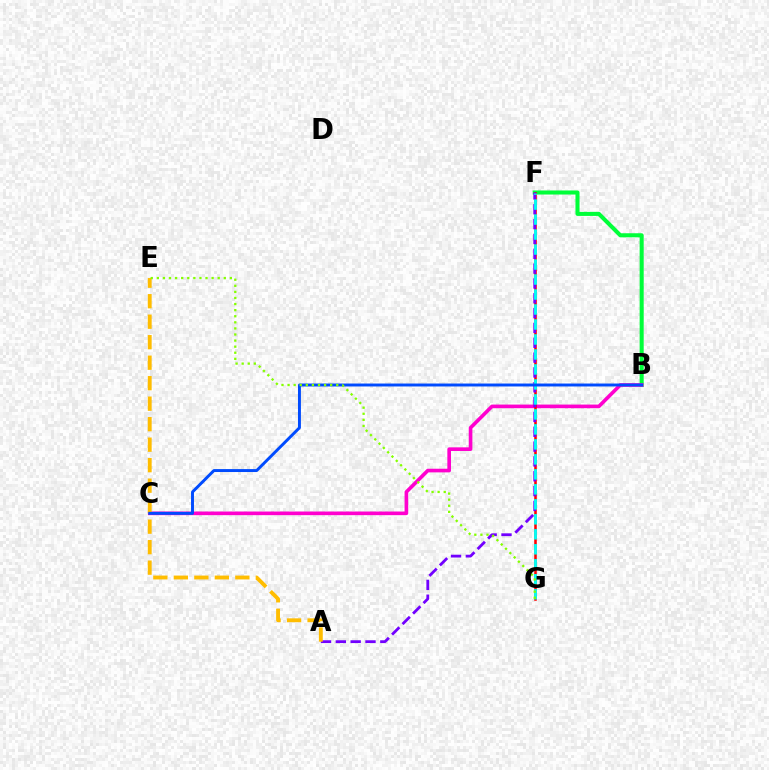{('B', 'F'): [{'color': '#00ff39', 'line_style': 'solid', 'thickness': 2.93}], ('B', 'C'): [{'color': '#ff00cf', 'line_style': 'solid', 'thickness': 2.62}, {'color': '#004bff', 'line_style': 'solid', 'thickness': 2.11}], ('F', 'G'): [{'color': '#ff0000', 'line_style': 'solid', 'thickness': 1.84}, {'color': '#00fff6', 'line_style': 'dashed', 'thickness': 2.04}], ('A', 'F'): [{'color': '#7200ff', 'line_style': 'dashed', 'thickness': 2.01}], ('A', 'E'): [{'color': '#ffbd00', 'line_style': 'dashed', 'thickness': 2.78}], ('E', 'G'): [{'color': '#84ff00', 'line_style': 'dotted', 'thickness': 1.65}]}